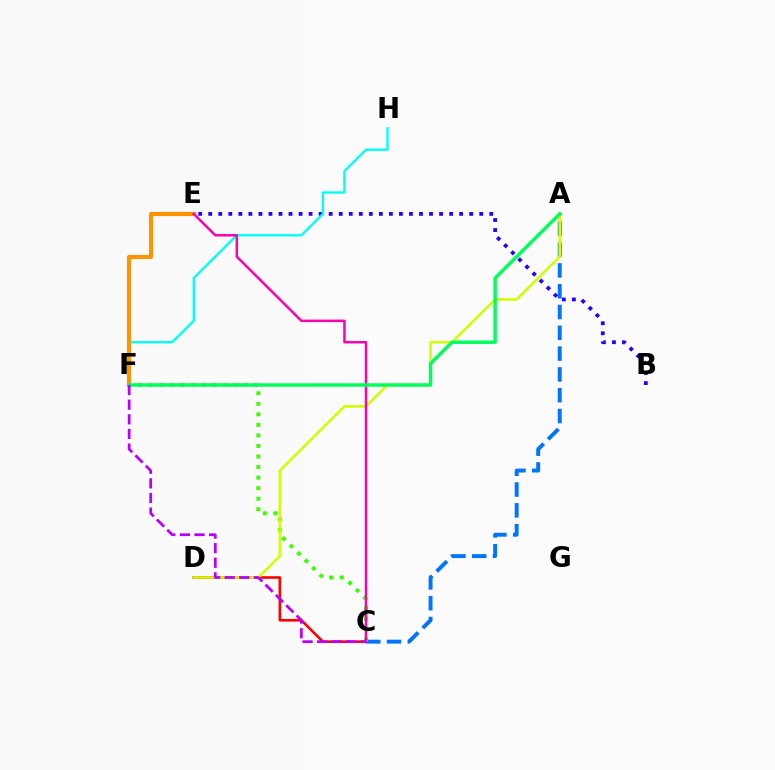{('C', 'D'): [{'color': '#ff0000', 'line_style': 'solid', 'thickness': 1.88}], ('B', 'E'): [{'color': '#2500ff', 'line_style': 'dotted', 'thickness': 2.73}], ('A', 'C'): [{'color': '#0074ff', 'line_style': 'dashed', 'thickness': 2.83}], ('C', 'F'): [{'color': '#3dff00', 'line_style': 'dotted', 'thickness': 2.87}, {'color': '#b900ff', 'line_style': 'dashed', 'thickness': 1.98}], ('F', 'H'): [{'color': '#00fff6', 'line_style': 'solid', 'thickness': 1.7}], ('A', 'D'): [{'color': '#d1ff00', 'line_style': 'solid', 'thickness': 1.84}], ('E', 'F'): [{'color': '#ff9400', 'line_style': 'solid', 'thickness': 2.96}], ('C', 'E'): [{'color': '#ff00ac', 'line_style': 'solid', 'thickness': 1.77}], ('A', 'F'): [{'color': '#00ff5c', 'line_style': 'solid', 'thickness': 2.49}]}